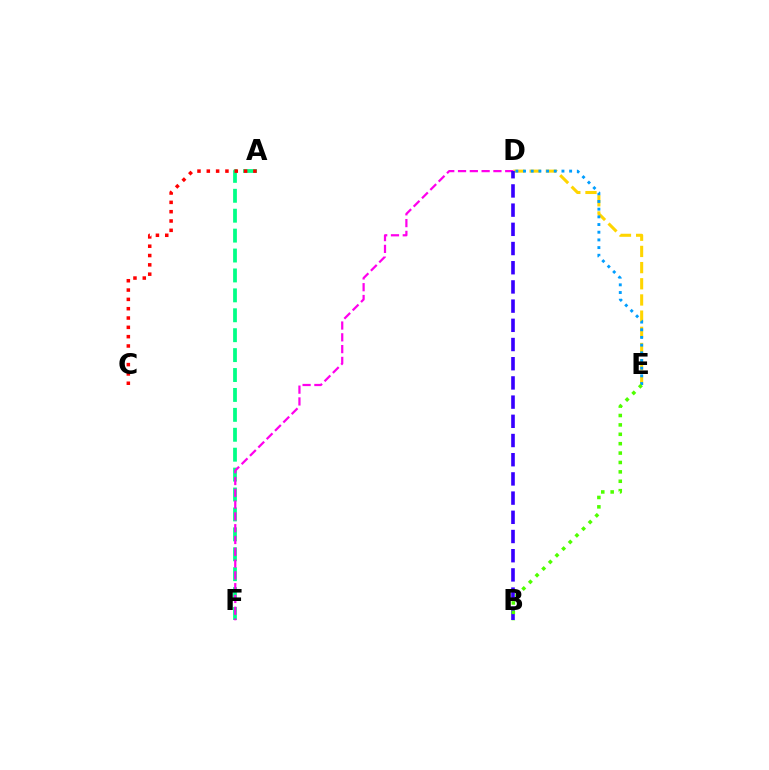{('A', 'F'): [{'color': '#00ff86', 'line_style': 'dashed', 'thickness': 2.71}], ('D', 'E'): [{'color': '#ffd500', 'line_style': 'dashed', 'thickness': 2.2}, {'color': '#009eff', 'line_style': 'dotted', 'thickness': 2.09}], ('A', 'C'): [{'color': '#ff0000', 'line_style': 'dotted', 'thickness': 2.53}], ('D', 'F'): [{'color': '#ff00ed', 'line_style': 'dashed', 'thickness': 1.6}], ('B', 'D'): [{'color': '#3700ff', 'line_style': 'dashed', 'thickness': 2.61}], ('B', 'E'): [{'color': '#4fff00', 'line_style': 'dotted', 'thickness': 2.55}]}